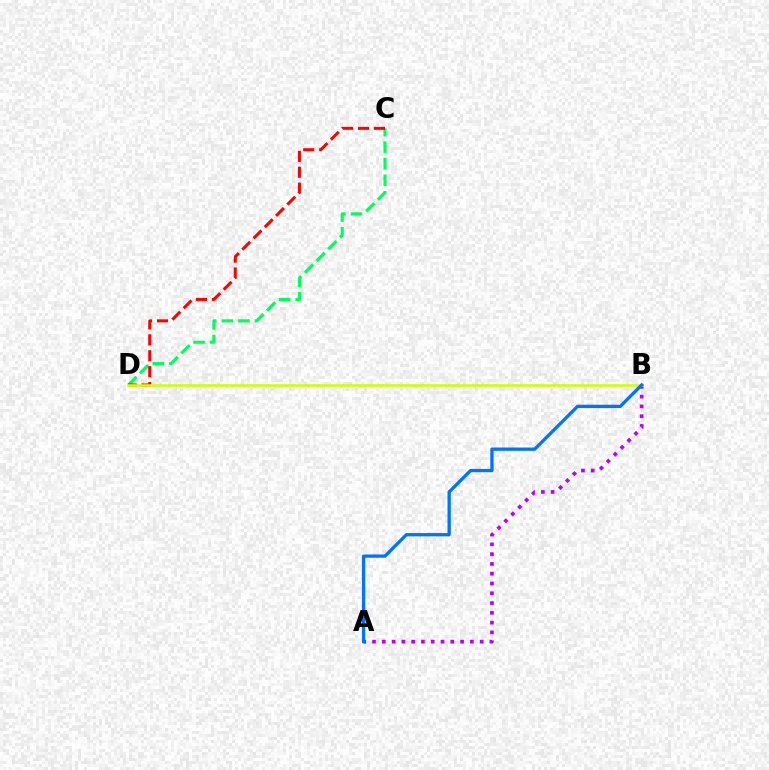{('A', 'B'): [{'color': '#b900ff', 'line_style': 'dotted', 'thickness': 2.66}, {'color': '#0074ff', 'line_style': 'solid', 'thickness': 2.37}], ('C', 'D'): [{'color': '#00ff5c', 'line_style': 'dashed', 'thickness': 2.25}, {'color': '#ff0000', 'line_style': 'dashed', 'thickness': 2.16}], ('B', 'D'): [{'color': '#d1ff00', 'line_style': 'solid', 'thickness': 1.86}]}